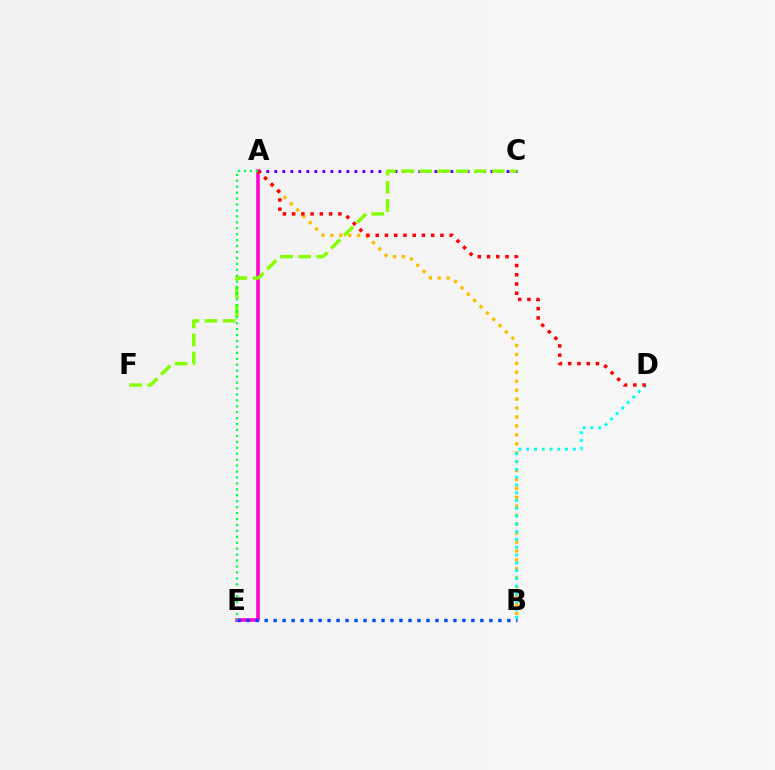{('A', 'E'): [{'color': '#ff00cf', 'line_style': 'solid', 'thickness': 2.57}, {'color': '#00ff39', 'line_style': 'dotted', 'thickness': 1.61}], ('A', 'B'): [{'color': '#ffbd00', 'line_style': 'dotted', 'thickness': 2.43}], ('B', 'D'): [{'color': '#00fff6', 'line_style': 'dotted', 'thickness': 2.12}], ('B', 'E'): [{'color': '#004bff', 'line_style': 'dotted', 'thickness': 2.44}], ('A', 'C'): [{'color': '#7200ff', 'line_style': 'dotted', 'thickness': 2.18}], ('C', 'F'): [{'color': '#84ff00', 'line_style': 'dashed', 'thickness': 2.47}], ('A', 'D'): [{'color': '#ff0000', 'line_style': 'dotted', 'thickness': 2.51}]}